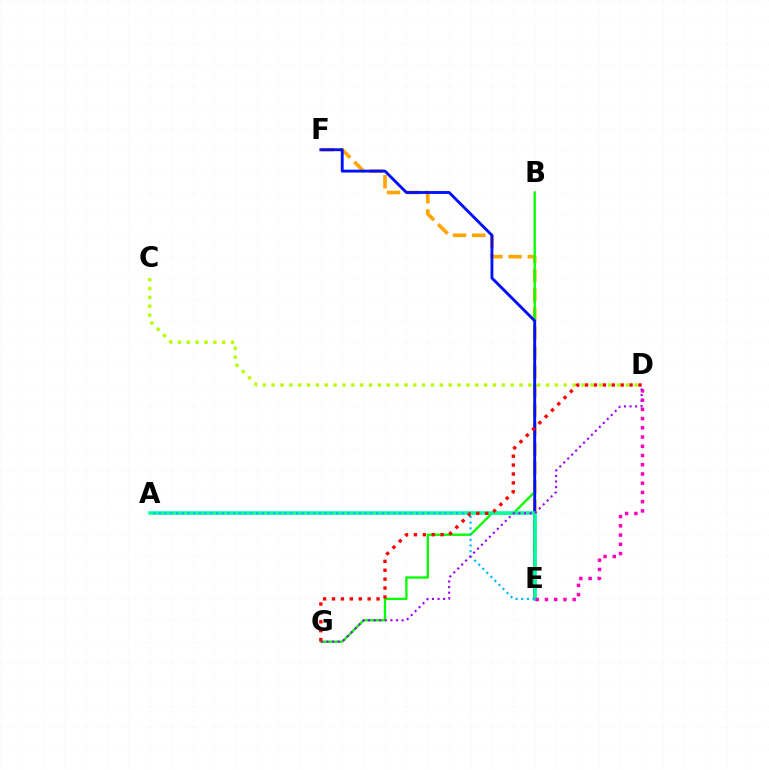{('E', 'F'): [{'color': '#ffa500', 'line_style': 'dashed', 'thickness': 2.61}, {'color': '#0010ff', 'line_style': 'solid', 'thickness': 2.07}], ('B', 'G'): [{'color': '#08ff00', 'line_style': 'solid', 'thickness': 1.68}], ('A', 'E'): [{'color': '#00ff9d', 'line_style': 'solid', 'thickness': 2.54}, {'color': '#00b5ff', 'line_style': 'dotted', 'thickness': 1.55}], ('C', 'D'): [{'color': '#b3ff00', 'line_style': 'dotted', 'thickness': 2.41}], ('D', 'E'): [{'color': '#ff00bd', 'line_style': 'dotted', 'thickness': 2.51}], ('D', 'G'): [{'color': '#9b00ff', 'line_style': 'dotted', 'thickness': 1.52}, {'color': '#ff0000', 'line_style': 'dotted', 'thickness': 2.42}]}